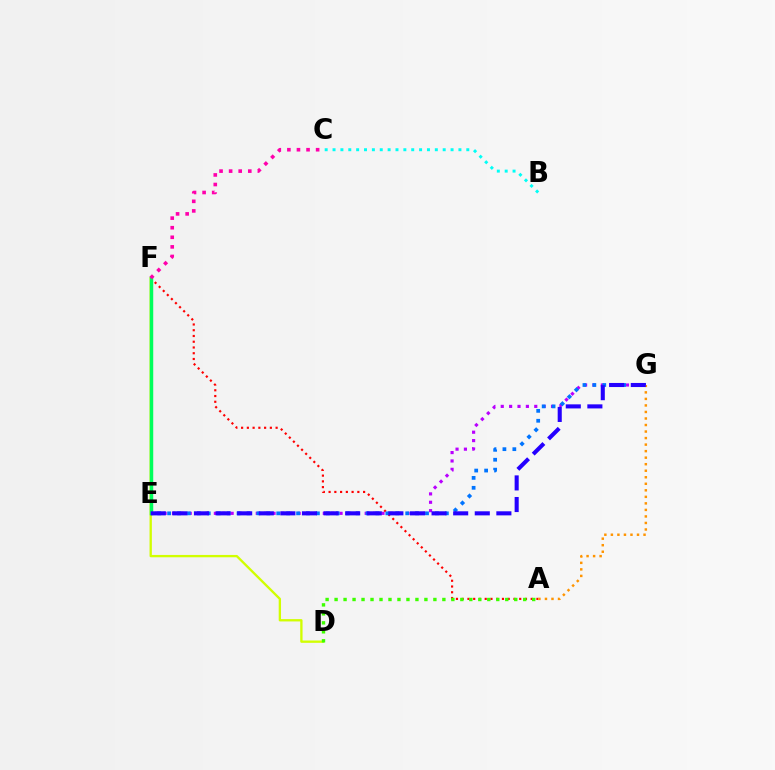{('E', 'G'): [{'color': '#b900ff', 'line_style': 'dotted', 'thickness': 2.28}, {'color': '#0074ff', 'line_style': 'dotted', 'thickness': 2.7}, {'color': '#2500ff', 'line_style': 'dashed', 'thickness': 2.93}], ('D', 'F'): [{'color': '#d1ff00', 'line_style': 'solid', 'thickness': 1.68}], ('B', 'C'): [{'color': '#00fff6', 'line_style': 'dotted', 'thickness': 2.14}], ('A', 'F'): [{'color': '#ff0000', 'line_style': 'dotted', 'thickness': 1.56}], ('A', 'D'): [{'color': '#3dff00', 'line_style': 'dotted', 'thickness': 2.44}], ('E', 'F'): [{'color': '#00ff5c', 'line_style': 'solid', 'thickness': 2.49}], ('A', 'G'): [{'color': '#ff9400', 'line_style': 'dotted', 'thickness': 1.77}], ('C', 'F'): [{'color': '#ff00ac', 'line_style': 'dotted', 'thickness': 2.6}]}